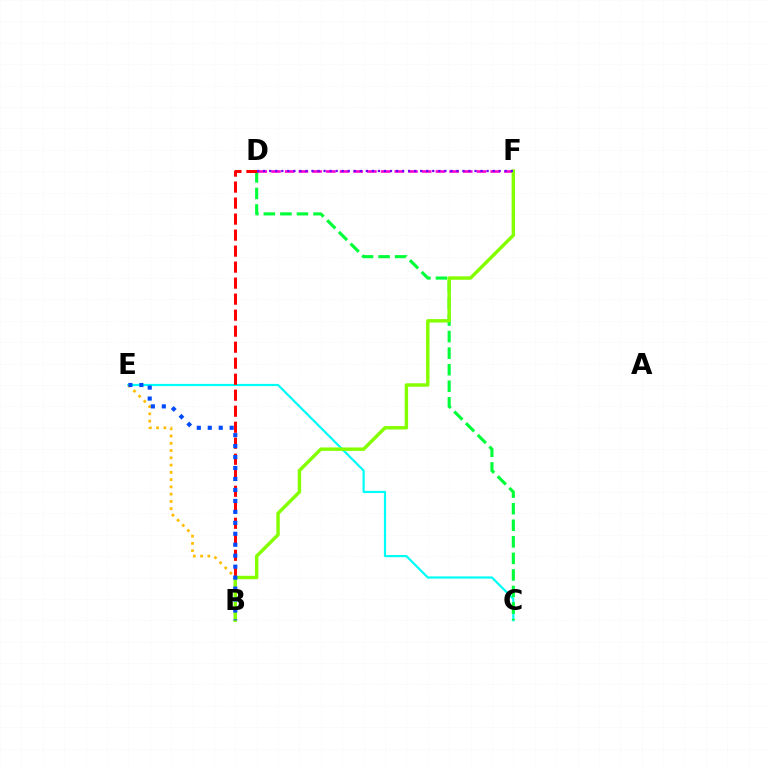{('C', 'E'): [{'color': '#00fff6', 'line_style': 'solid', 'thickness': 1.59}], ('C', 'D'): [{'color': '#00ff39', 'line_style': 'dashed', 'thickness': 2.25}], ('D', 'F'): [{'color': '#ff00cf', 'line_style': 'dashed', 'thickness': 1.86}, {'color': '#7200ff', 'line_style': 'dotted', 'thickness': 1.64}], ('B', 'D'): [{'color': '#ff0000', 'line_style': 'dashed', 'thickness': 2.17}], ('B', 'E'): [{'color': '#ffbd00', 'line_style': 'dotted', 'thickness': 1.97}, {'color': '#004bff', 'line_style': 'dotted', 'thickness': 2.98}], ('B', 'F'): [{'color': '#84ff00', 'line_style': 'solid', 'thickness': 2.48}]}